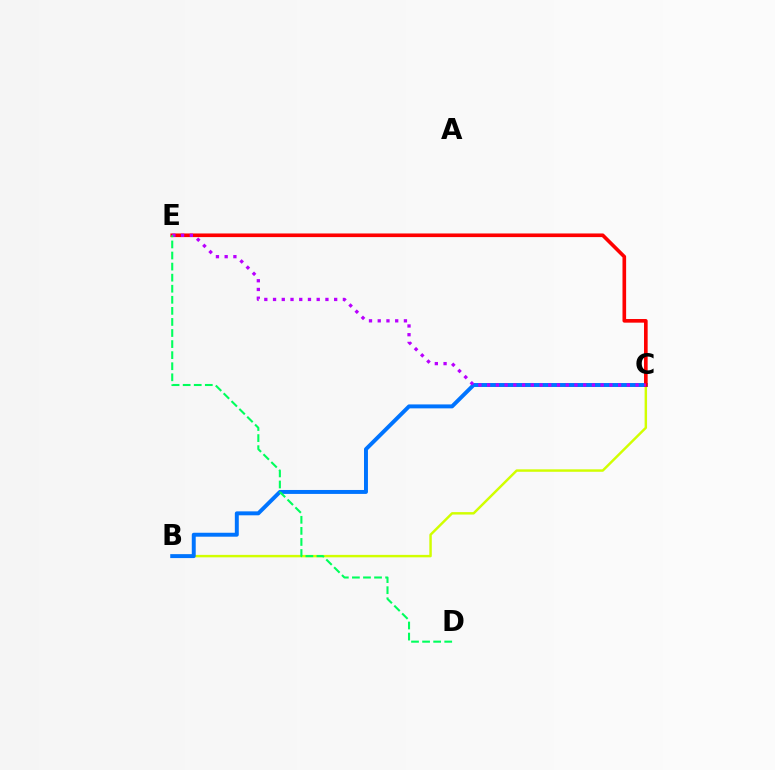{('B', 'C'): [{'color': '#d1ff00', 'line_style': 'solid', 'thickness': 1.76}, {'color': '#0074ff', 'line_style': 'solid', 'thickness': 2.84}], ('C', 'E'): [{'color': '#ff0000', 'line_style': 'solid', 'thickness': 2.62}, {'color': '#b900ff', 'line_style': 'dotted', 'thickness': 2.37}], ('D', 'E'): [{'color': '#00ff5c', 'line_style': 'dashed', 'thickness': 1.5}]}